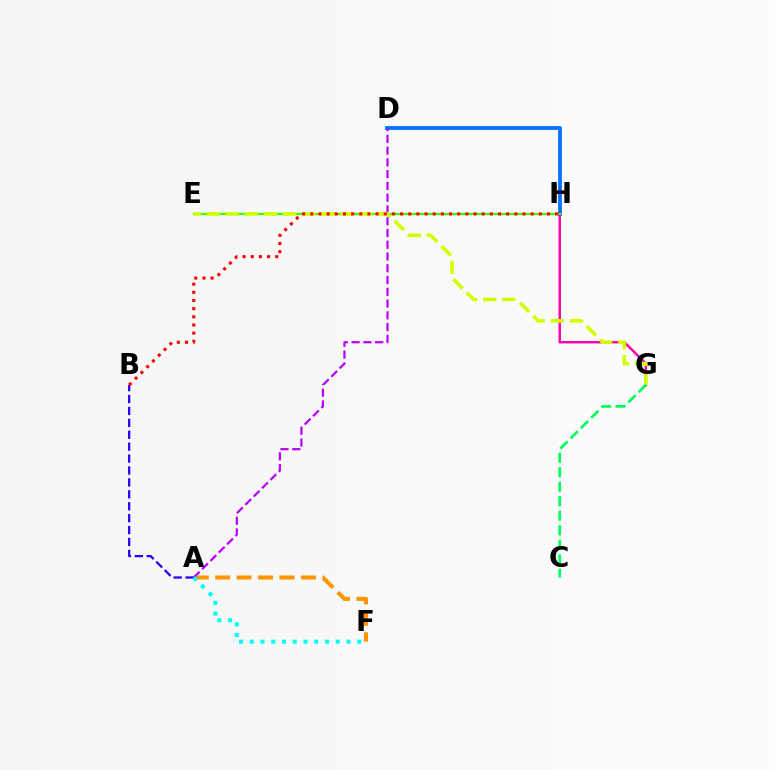{('D', 'H'): [{'color': '#0074ff', 'line_style': 'solid', 'thickness': 2.72}], ('A', 'F'): [{'color': '#ff9400', 'line_style': 'dashed', 'thickness': 2.91}, {'color': '#00fff6', 'line_style': 'dotted', 'thickness': 2.92}], ('G', 'H'): [{'color': '#ff00ac', 'line_style': 'solid', 'thickness': 1.77}], ('A', 'D'): [{'color': '#b900ff', 'line_style': 'dashed', 'thickness': 1.6}], ('E', 'H'): [{'color': '#3dff00', 'line_style': 'solid', 'thickness': 1.59}], ('E', 'G'): [{'color': '#d1ff00', 'line_style': 'dashed', 'thickness': 2.59}], ('A', 'B'): [{'color': '#2500ff', 'line_style': 'dashed', 'thickness': 1.62}], ('B', 'H'): [{'color': '#ff0000', 'line_style': 'dotted', 'thickness': 2.22}], ('C', 'G'): [{'color': '#00ff5c', 'line_style': 'dashed', 'thickness': 1.97}]}